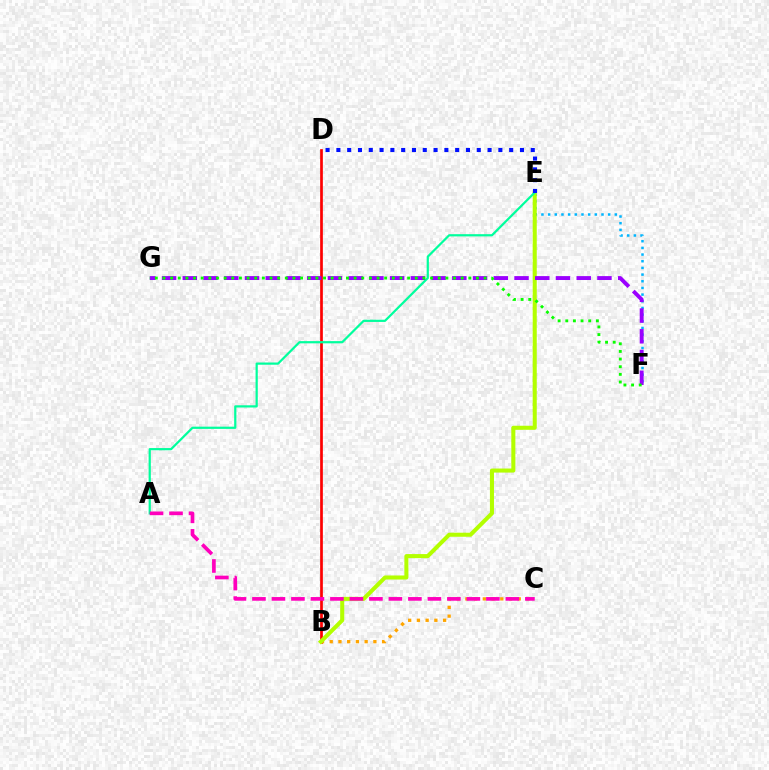{('B', 'D'): [{'color': '#ff0000', 'line_style': 'solid', 'thickness': 1.94}], ('B', 'C'): [{'color': '#ffa500', 'line_style': 'dotted', 'thickness': 2.37}], ('E', 'F'): [{'color': '#00b5ff', 'line_style': 'dotted', 'thickness': 1.81}], ('B', 'E'): [{'color': '#b3ff00', 'line_style': 'solid', 'thickness': 2.92}], ('A', 'E'): [{'color': '#00ff9d', 'line_style': 'solid', 'thickness': 1.6}], ('D', 'E'): [{'color': '#0010ff', 'line_style': 'dotted', 'thickness': 2.93}], ('F', 'G'): [{'color': '#9b00ff', 'line_style': 'dashed', 'thickness': 2.82}, {'color': '#08ff00', 'line_style': 'dotted', 'thickness': 2.08}], ('A', 'C'): [{'color': '#ff00bd', 'line_style': 'dashed', 'thickness': 2.65}]}